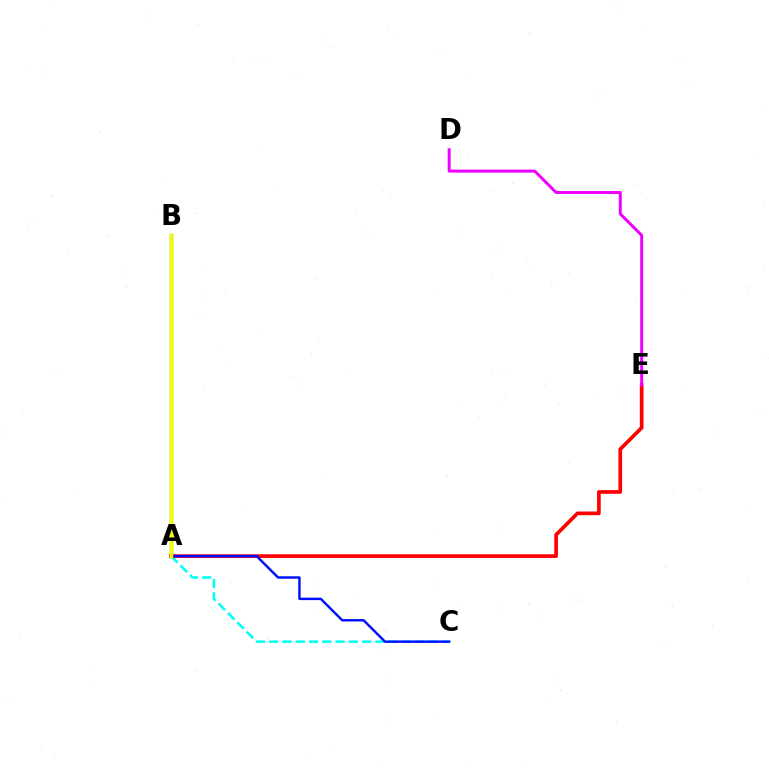{('A', 'C'): [{'color': '#00fff6', 'line_style': 'dashed', 'thickness': 1.8}, {'color': '#0010ff', 'line_style': 'solid', 'thickness': 1.76}], ('A', 'B'): [{'color': '#08ff00', 'line_style': 'solid', 'thickness': 2.48}, {'color': '#fcf500', 'line_style': 'solid', 'thickness': 2.46}], ('A', 'E'): [{'color': '#ff0000', 'line_style': 'solid', 'thickness': 2.64}], ('D', 'E'): [{'color': '#ee00ff', 'line_style': 'solid', 'thickness': 2.13}]}